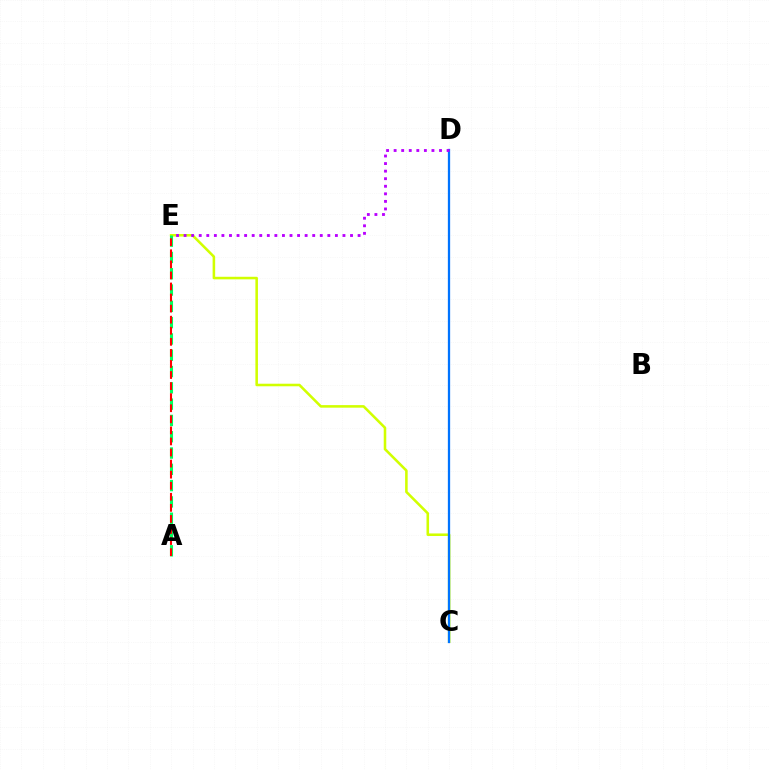{('C', 'E'): [{'color': '#d1ff00', 'line_style': 'solid', 'thickness': 1.84}], ('C', 'D'): [{'color': '#0074ff', 'line_style': 'solid', 'thickness': 1.64}], ('D', 'E'): [{'color': '#b900ff', 'line_style': 'dotted', 'thickness': 2.06}], ('A', 'E'): [{'color': '#00ff5c', 'line_style': 'dashed', 'thickness': 2.21}, {'color': '#ff0000', 'line_style': 'dashed', 'thickness': 1.5}]}